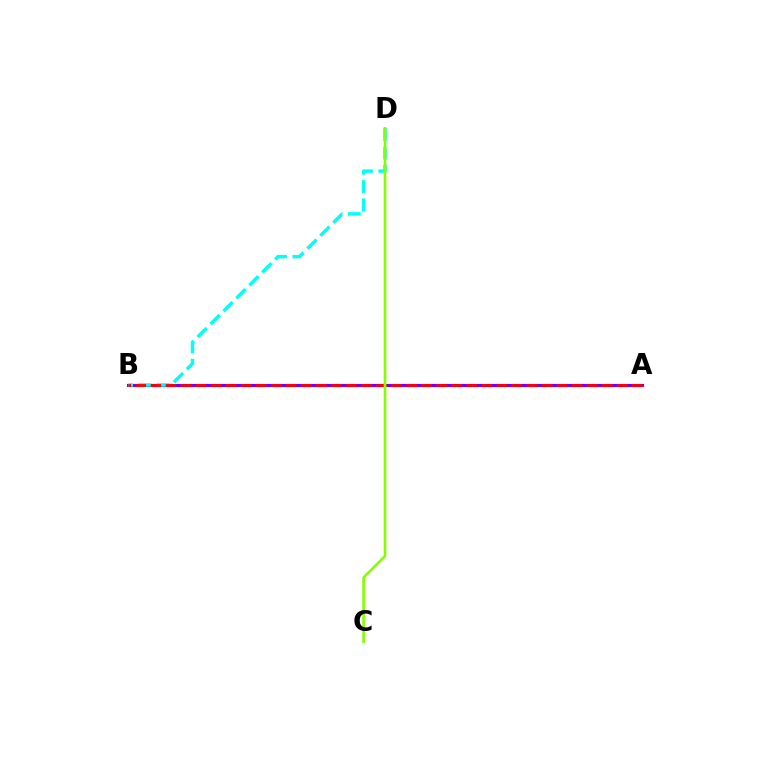{('A', 'B'): [{'color': '#7200ff', 'line_style': 'solid', 'thickness': 2.26}, {'color': '#ff0000', 'line_style': 'dashed', 'thickness': 2.04}], ('B', 'D'): [{'color': '#00fff6', 'line_style': 'dashed', 'thickness': 2.49}], ('C', 'D'): [{'color': '#84ff00', 'line_style': 'solid', 'thickness': 1.91}]}